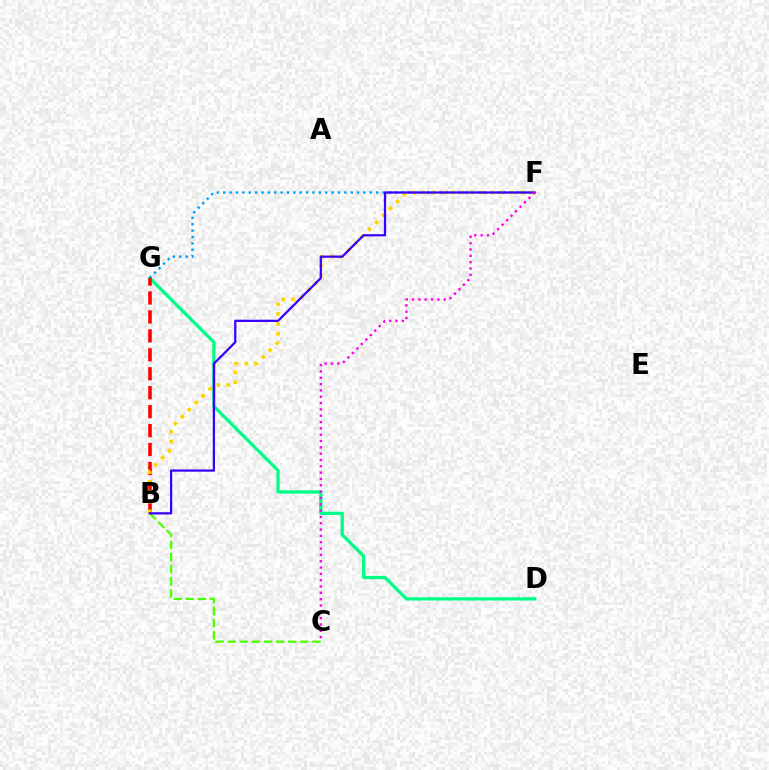{('D', 'G'): [{'color': '#00ff86', 'line_style': 'solid', 'thickness': 2.37}], ('F', 'G'): [{'color': '#009eff', 'line_style': 'dotted', 'thickness': 1.73}], ('B', 'G'): [{'color': '#ff0000', 'line_style': 'dashed', 'thickness': 2.57}], ('B', 'F'): [{'color': '#ffd500', 'line_style': 'dotted', 'thickness': 2.68}, {'color': '#3700ff', 'line_style': 'solid', 'thickness': 1.62}], ('B', 'C'): [{'color': '#4fff00', 'line_style': 'dashed', 'thickness': 1.64}], ('C', 'F'): [{'color': '#ff00ed', 'line_style': 'dotted', 'thickness': 1.72}]}